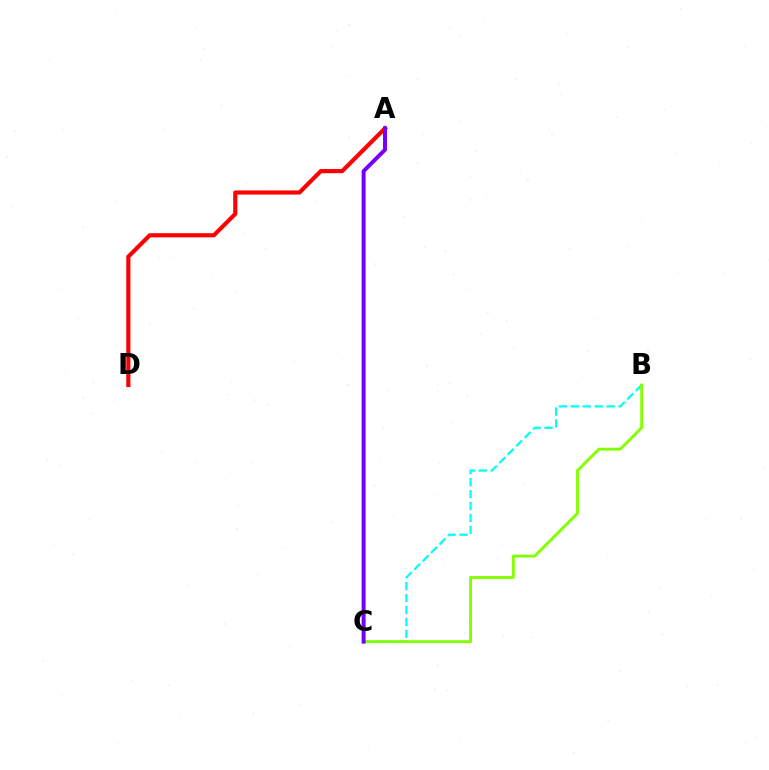{('B', 'C'): [{'color': '#00fff6', 'line_style': 'dashed', 'thickness': 1.62}, {'color': '#84ff00', 'line_style': 'solid', 'thickness': 2.09}], ('A', 'D'): [{'color': '#ff0000', 'line_style': 'solid', 'thickness': 2.98}], ('A', 'C'): [{'color': '#7200ff', 'line_style': 'solid', 'thickness': 2.85}]}